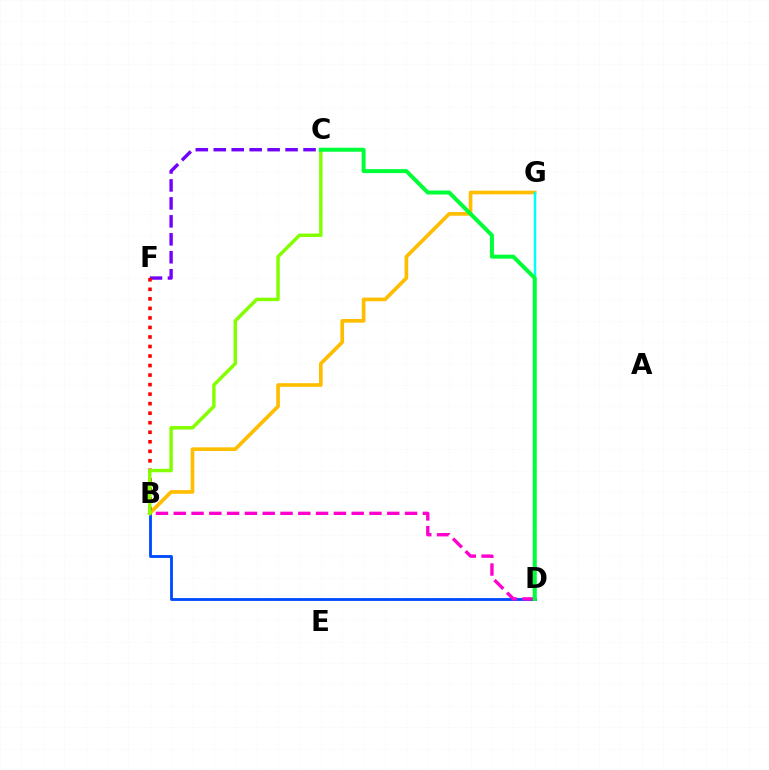{('B', 'D'): [{'color': '#004bff', 'line_style': 'solid', 'thickness': 2.04}, {'color': '#ff00cf', 'line_style': 'dashed', 'thickness': 2.42}], ('B', 'G'): [{'color': '#ffbd00', 'line_style': 'solid', 'thickness': 2.63}], ('D', 'G'): [{'color': '#00fff6', 'line_style': 'solid', 'thickness': 1.77}], ('C', 'F'): [{'color': '#7200ff', 'line_style': 'dashed', 'thickness': 2.44}], ('B', 'F'): [{'color': '#ff0000', 'line_style': 'dotted', 'thickness': 2.59}], ('B', 'C'): [{'color': '#84ff00', 'line_style': 'solid', 'thickness': 2.5}], ('C', 'D'): [{'color': '#00ff39', 'line_style': 'solid', 'thickness': 2.88}]}